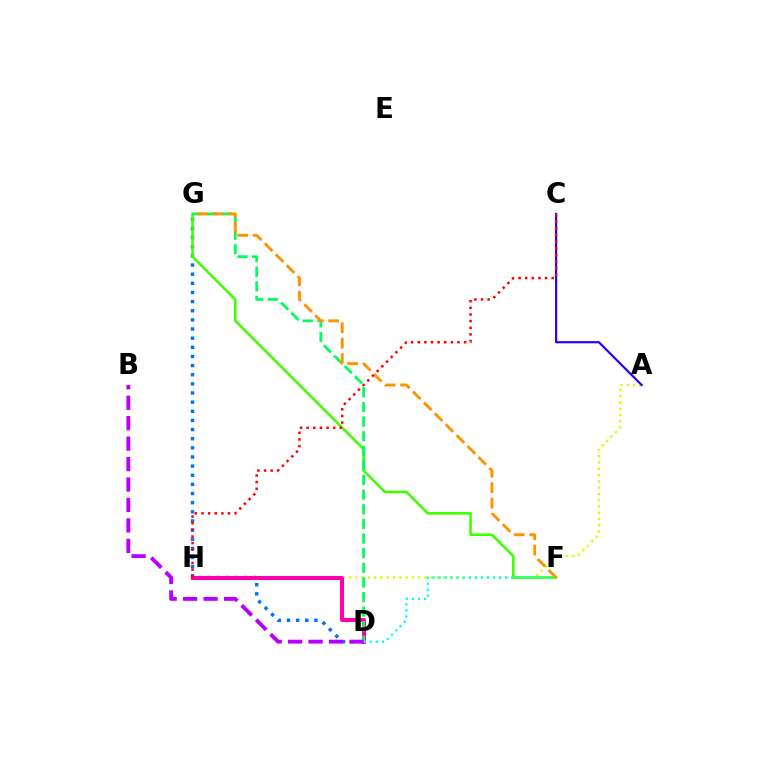{('D', 'G'): [{'color': '#0074ff', 'line_style': 'dotted', 'thickness': 2.48}, {'color': '#00ff5c', 'line_style': 'dashed', 'thickness': 1.99}], ('A', 'H'): [{'color': '#d1ff00', 'line_style': 'dotted', 'thickness': 1.7}], ('D', 'H'): [{'color': '#ff00ac', 'line_style': 'solid', 'thickness': 2.92}], ('F', 'G'): [{'color': '#3dff00', 'line_style': 'solid', 'thickness': 1.83}, {'color': '#ff9400', 'line_style': 'dashed', 'thickness': 2.1}], ('A', 'C'): [{'color': '#2500ff', 'line_style': 'solid', 'thickness': 1.57}], ('D', 'F'): [{'color': '#00fff6', 'line_style': 'dotted', 'thickness': 1.64}], ('B', 'D'): [{'color': '#b900ff', 'line_style': 'dashed', 'thickness': 2.78}], ('C', 'H'): [{'color': '#ff0000', 'line_style': 'dotted', 'thickness': 1.8}]}